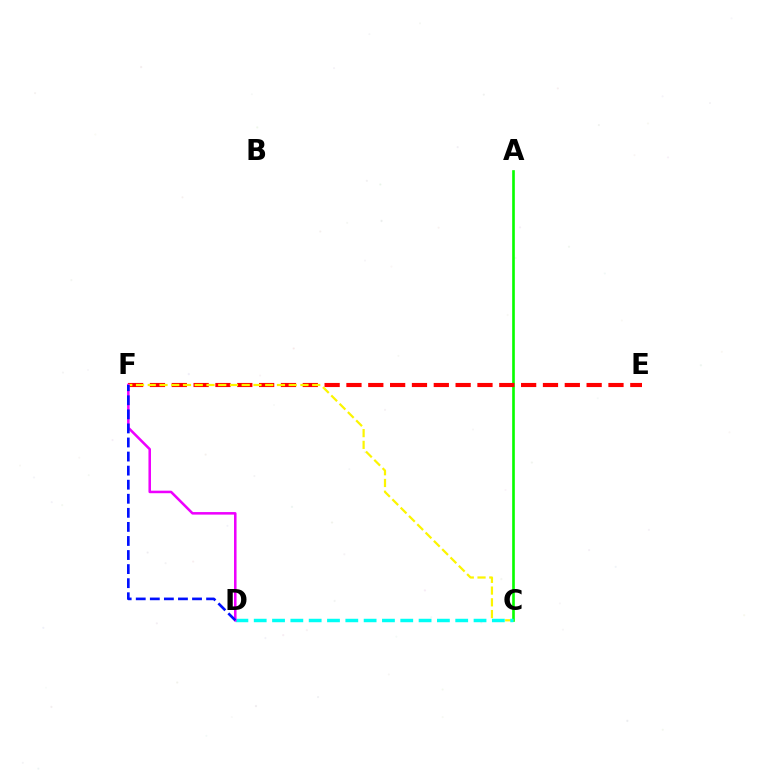{('A', 'C'): [{'color': '#08ff00', 'line_style': 'solid', 'thickness': 1.91}], ('E', 'F'): [{'color': '#ff0000', 'line_style': 'dashed', 'thickness': 2.97}], ('C', 'F'): [{'color': '#fcf500', 'line_style': 'dashed', 'thickness': 1.6}], ('C', 'D'): [{'color': '#00fff6', 'line_style': 'dashed', 'thickness': 2.49}], ('D', 'F'): [{'color': '#ee00ff', 'line_style': 'solid', 'thickness': 1.83}, {'color': '#0010ff', 'line_style': 'dashed', 'thickness': 1.91}]}